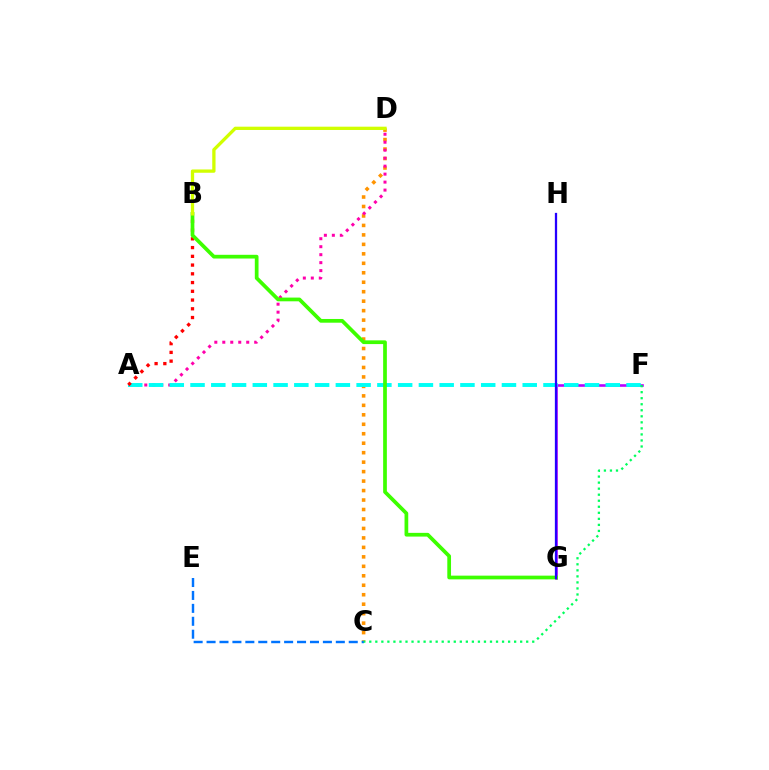{('C', 'D'): [{'color': '#ff9400', 'line_style': 'dotted', 'thickness': 2.57}], ('F', 'G'): [{'color': '#b900ff', 'line_style': 'solid', 'thickness': 1.87}], ('A', 'D'): [{'color': '#ff00ac', 'line_style': 'dotted', 'thickness': 2.17}], ('A', 'F'): [{'color': '#00fff6', 'line_style': 'dashed', 'thickness': 2.82}], ('A', 'B'): [{'color': '#ff0000', 'line_style': 'dotted', 'thickness': 2.38}], ('C', 'E'): [{'color': '#0074ff', 'line_style': 'dashed', 'thickness': 1.76}], ('B', 'G'): [{'color': '#3dff00', 'line_style': 'solid', 'thickness': 2.68}], ('C', 'F'): [{'color': '#00ff5c', 'line_style': 'dotted', 'thickness': 1.64}], ('B', 'D'): [{'color': '#d1ff00', 'line_style': 'solid', 'thickness': 2.37}], ('G', 'H'): [{'color': '#2500ff', 'line_style': 'solid', 'thickness': 1.64}]}